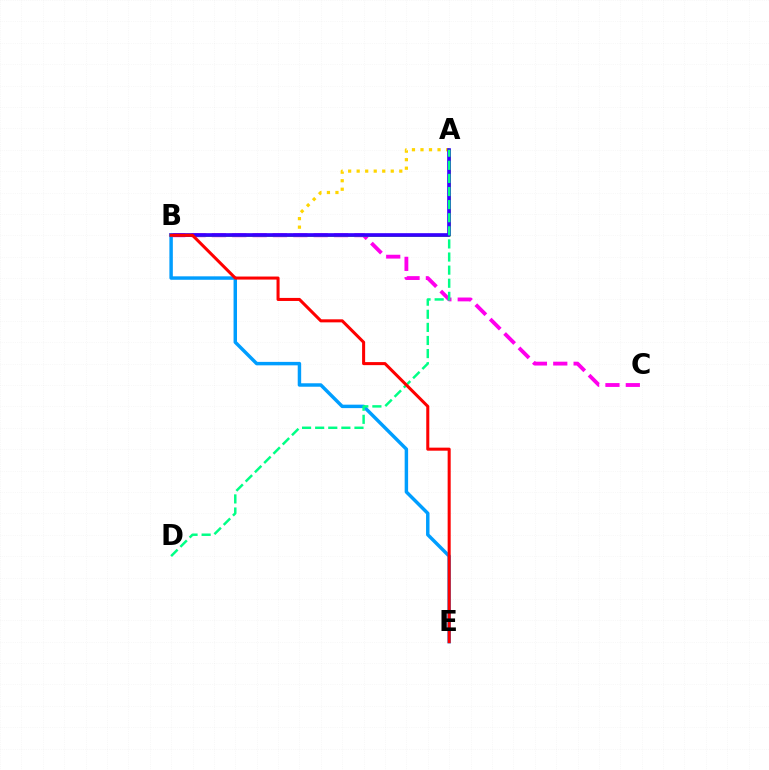{('A', 'B'): [{'color': '#ffd500', 'line_style': 'dotted', 'thickness': 2.32}, {'color': '#4fff00', 'line_style': 'solid', 'thickness': 2.09}, {'color': '#3700ff', 'line_style': 'solid', 'thickness': 2.63}], ('B', 'C'): [{'color': '#ff00ed', 'line_style': 'dashed', 'thickness': 2.76}], ('B', 'E'): [{'color': '#009eff', 'line_style': 'solid', 'thickness': 2.49}, {'color': '#ff0000', 'line_style': 'solid', 'thickness': 2.19}], ('A', 'D'): [{'color': '#00ff86', 'line_style': 'dashed', 'thickness': 1.78}]}